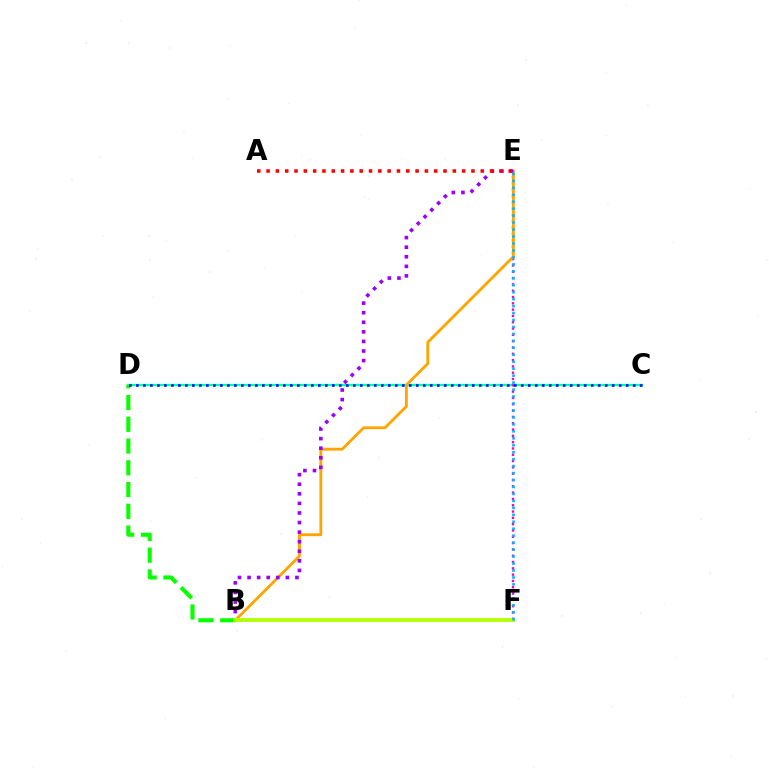{('C', 'D'): [{'color': '#00ff9d', 'line_style': 'solid', 'thickness': 1.7}, {'color': '#0010ff', 'line_style': 'dotted', 'thickness': 1.9}], ('E', 'F'): [{'color': '#ff00bd', 'line_style': 'dotted', 'thickness': 1.71}, {'color': '#00b5ff', 'line_style': 'dotted', 'thickness': 1.89}], ('B', 'E'): [{'color': '#ffa500', 'line_style': 'solid', 'thickness': 2.05}, {'color': '#9b00ff', 'line_style': 'dotted', 'thickness': 2.6}], ('B', 'D'): [{'color': '#08ff00', 'line_style': 'dashed', 'thickness': 2.96}], ('B', 'F'): [{'color': '#b3ff00', 'line_style': 'solid', 'thickness': 2.74}], ('A', 'E'): [{'color': '#ff0000', 'line_style': 'dotted', 'thickness': 2.53}]}